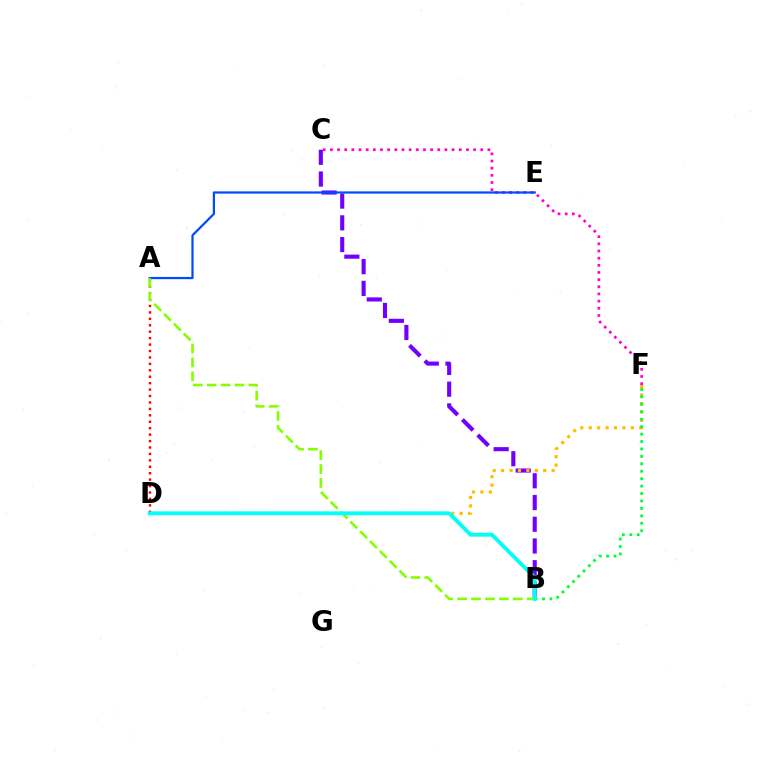{('B', 'C'): [{'color': '#7200ff', 'line_style': 'dashed', 'thickness': 2.95}], ('D', 'F'): [{'color': '#ffbd00', 'line_style': 'dotted', 'thickness': 2.29}], ('A', 'D'): [{'color': '#ff0000', 'line_style': 'dotted', 'thickness': 1.75}], ('C', 'F'): [{'color': '#ff00cf', 'line_style': 'dotted', 'thickness': 1.95}], ('A', 'E'): [{'color': '#004bff', 'line_style': 'solid', 'thickness': 1.6}], ('B', 'F'): [{'color': '#00ff39', 'line_style': 'dotted', 'thickness': 2.02}], ('A', 'B'): [{'color': '#84ff00', 'line_style': 'dashed', 'thickness': 1.89}], ('B', 'D'): [{'color': '#00fff6', 'line_style': 'solid', 'thickness': 2.78}]}